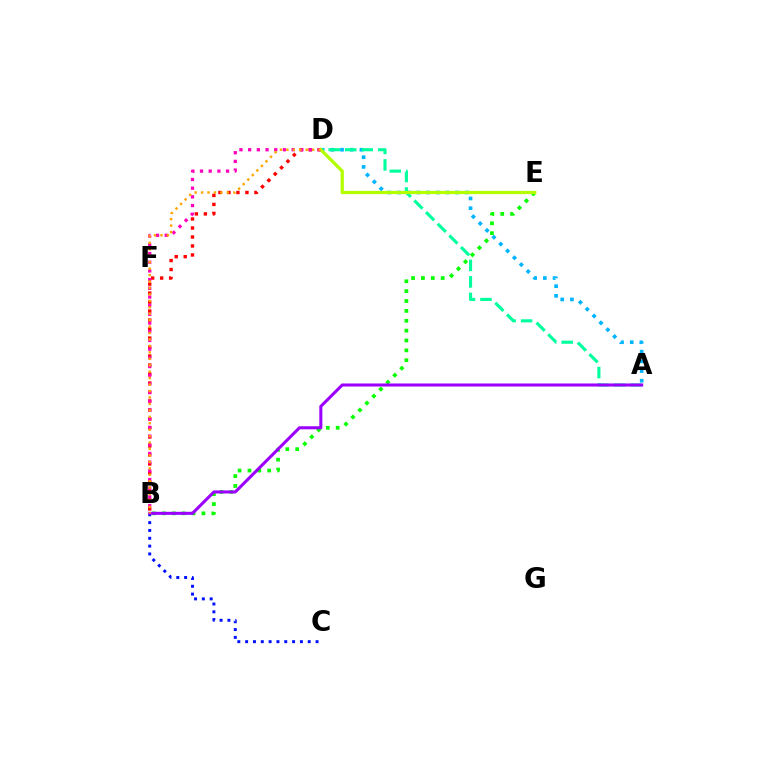{('B', 'D'): [{'color': '#ff0000', 'line_style': 'dotted', 'thickness': 2.44}, {'color': '#ff00bd', 'line_style': 'dotted', 'thickness': 2.36}, {'color': '#ffa500', 'line_style': 'dotted', 'thickness': 1.75}], ('A', 'D'): [{'color': '#00b5ff', 'line_style': 'dotted', 'thickness': 2.63}, {'color': '#00ff9d', 'line_style': 'dashed', 'thickness': 2.24}], ('B', 'E'): [{'color': '#08ff00', 'line_style': 'dotted', 'thickness': 2.68}], ('B', 'C'): [{'color': '#0010ff', 'line_style': 'dotted', 'thickness': 2.13}], ('A', 'B'): [{'color': '#9b00ff', 'line_style': 'solid', 'thickness': 2.19}], ('D', 'E'): [{'color': '#b3ff00', 'line_style': 'solid', 'thickness': 2.34}]}